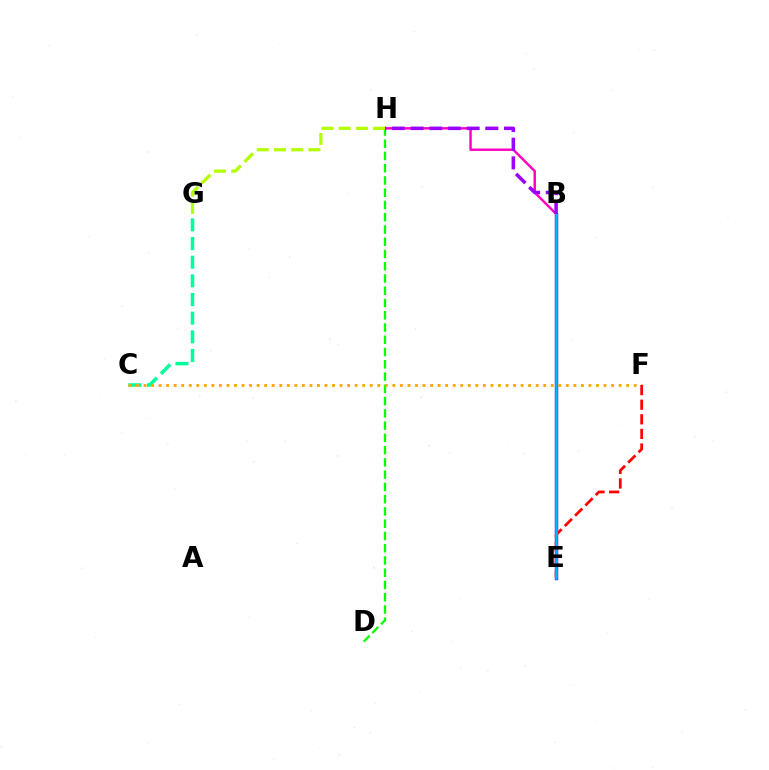{('D', 'H'): [{'color': '#08ff00', 'line_style': 'dashed', 'thickness': 1.67}], ('B', 'E'): [{'color': '#0010ff', 'line_style': 'solid', 'thickness': 2.45}, {'color': '#00b5ff', 'line_style': 'solid', 'thickness': 1.9}], ('B', 'H'): [{'color': '#ff00bd', 'line_style': 'solid', 'thickness': 1.76}, {'color': '#9b00ff', 'line_style': 'dashed', 'thickness': 2.54}], ('C', 'G'): [{'color': '#00ff9d', 'line_style': 'dashed', 'thickness': 2.53}], ('C', 'F'): [{'color': '#ffa500', 'line_style': 'dotted', 'thickness': 2.05}], ('G', 'H'): [{'color': '#b3ff00', 'line_style': 'dashed', 'thickness': 2.34}], ('E', 'F'): [{'color': '#ff0000', 'line_style': 'dashed', 'thickness': 1.98}]}